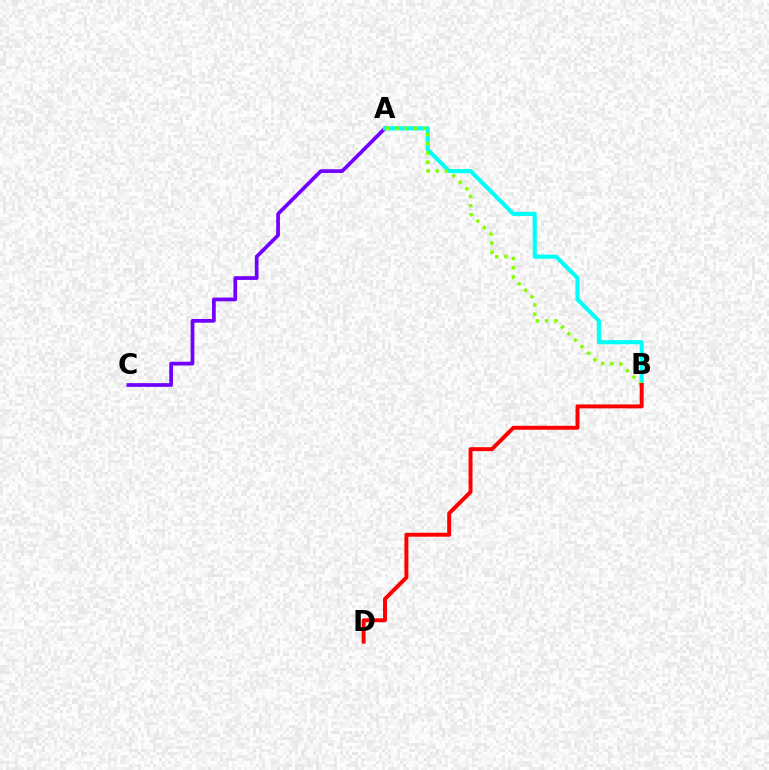{('A', 'C'): [{'color': '#7200ff', 'line_style': 'solid', 'thickness': 2.68}], ('A', 'B'): [{'color': '#00fff6', 'line_style': 'solid', 'thickness': 2.96}, {'color': '#84ff00', 'line_style': 'dotted', 'thickness': 2.51}], ('B', 'D'): [{'color': '#ff0000', 'line_style': 'solid', 'thickness': 2.84}]}